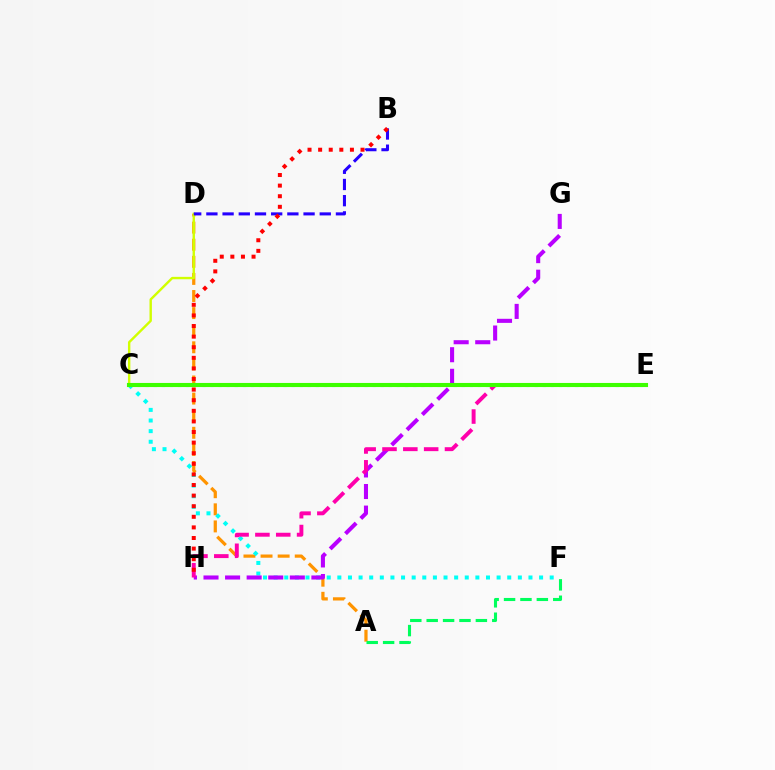{('A', 'D'): [{'color': '#ff9400', 'line_style': 'dashed', 'thickness': 2.32}], ('C', 'F'): [{'color': '#00fff6', 'line_style': 'dotted', 'thickness': 2.88}], ('C', 'D'): [{'color': '#d1ff00', 'line_style': 'solid', 'thickness': 1.73}], ('G', 'H'): [{'color': '#b900ff', 'line_style': 'dashed', 'thickness': 2.93}], ('E', 'H'): [{'color': '#ff00ac', 'line_style': 'dashed', 'thickness': 2.83}], ('C', 'E'): [{'color': '#0074ff', 'line_style': 'dotted', 'thickness': 2.2}, {'color': '#3dff00', 'line_style': 'solid', 'thickness': 2.95}], ('B', 'D'): [{'color': '#2500ff', 'line_style': 'dashed', 'thickness': 2.2}], ('A', 'F'): [{'color': '#00ff5c', 'line_style': 'dashed', 'thickness': 2.23}], ('B', 'H'): [{'color': '#ff0000', 'line_style': 'dotted', 'thickness': 2.88}]}